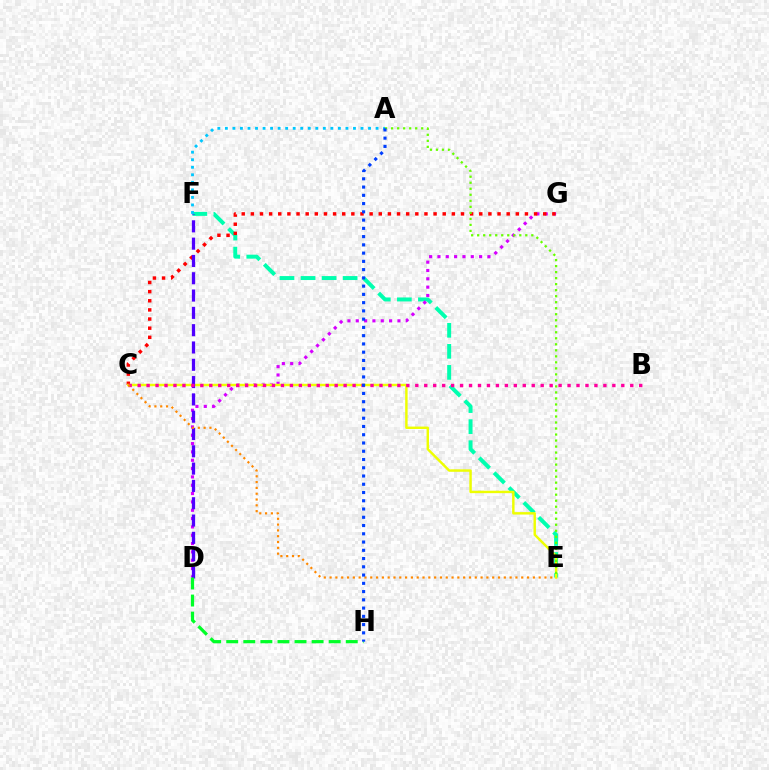{('E', 'F'): [{'color': '#00ffaf', 'line_style': 'dashed', 'thickness': 2.86}], ('D', 'G'): [{'color': '#d600ff', 'line_style': 'dotted', 'thickness': 2.26}], ('C', 'G'): [{'color': '#ff0000', 'line_style': 'dotted', 'thickness': 2.48}], ('C', 'E'): [{'color': '#eeff00', 'line_style': 'solid', 'thickness': 1.75}, {'color': '#ff8800', 'line_style': 'dotted', 'thickness': 1.58}], ('D', 'F'): [{'color': '#4f00ff', 'line_style': 'dashed', 'thickness': 2.35}], ('A', 'E'): [{'color': '#66ff00', 'line_style': 'dotted', 'thickness': 1.63}], ('B', 'C'): [{'color': '#ff00a0', 'line_style': 'dotted', 'thickness': 2.43}], ('D', 'H'): [{'color': '#00ff27', 'line_style': 'dashed', 'thickness': 2.32}], ('A', 'F'): [{'color': '#00c7ff', 'line_style': 'dotted', 'thickness': 2.05}], ('A', 'H'): [{'color': '#003fff', 'line_style': 'dotted', 'thickness': 2.24}]}